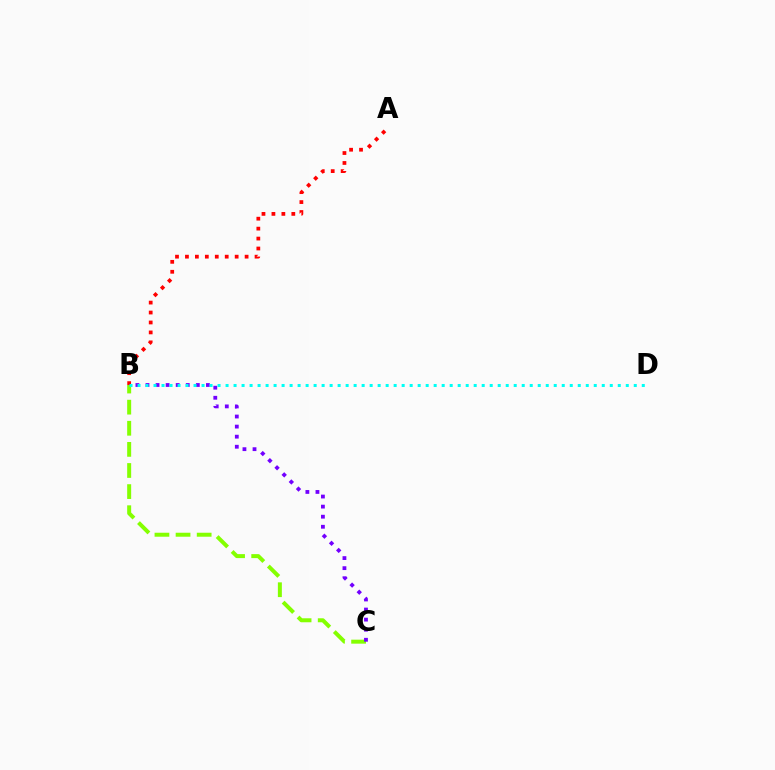{('B', 'C'): [{'color': '#84ff00', 'line_style': 'dashed', 'thickness': 2.87}, {'color': '#7200ff', 'line_style': 'dotted', 'thickness': 2.74}], ('A', 'B'): [{'color': '#ff0000', 'line_style': 'dotted', 'thickness': 2.7}], ('B', 'D'): [{'color': '#00fff6', 'line_style': 'dotted', 'thickness': 2.17}]}